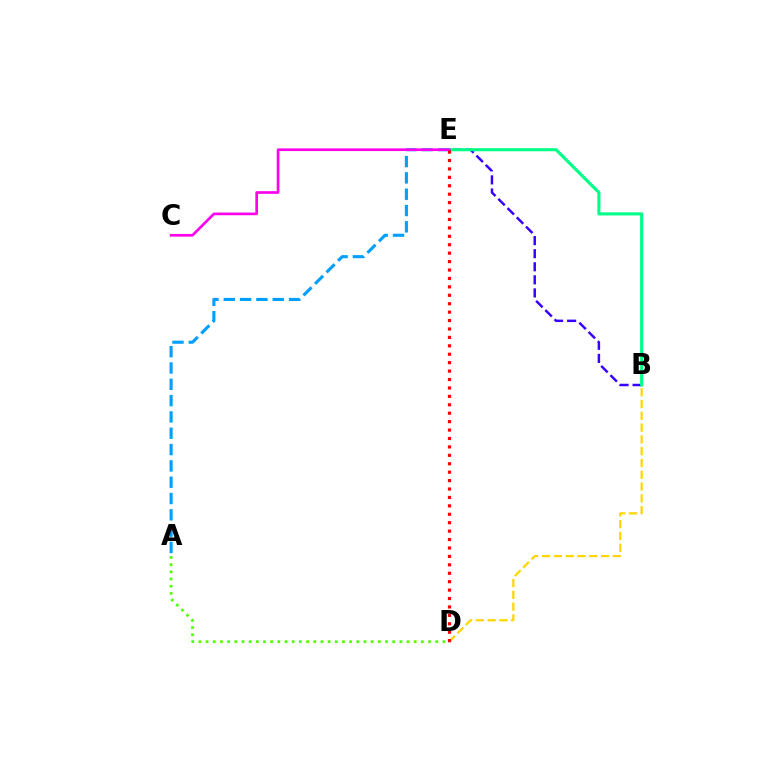{('B', 'E'): [{'color': '#3700ff', 'line_style': 'dashed', 'thickness': 1.78}, {'color': '#00ff86', 'line_style': 'solid', 'thickness': 2.22}], ('A', 'E'): [{'color': '#009eff', 'line_style': 'dashed', 'thickness': 2.22}], ('B', 'D'): [{'color': '#ffd500', 'line_style': 'dashed', 'thickness': 1.6}], ('C', 'E'): [{'color': '#ff00ed', 'line_style': 'solid', 'thickness': 1.92}], ('A', 'D'): [{'color': '#4fff00', 'line_style': 'dotted', 'thickness': 1.95}], ('D', 'E'): [{'color': '#ff0000', 'line_style': 'dotted', 'thickness': 2.29}]}